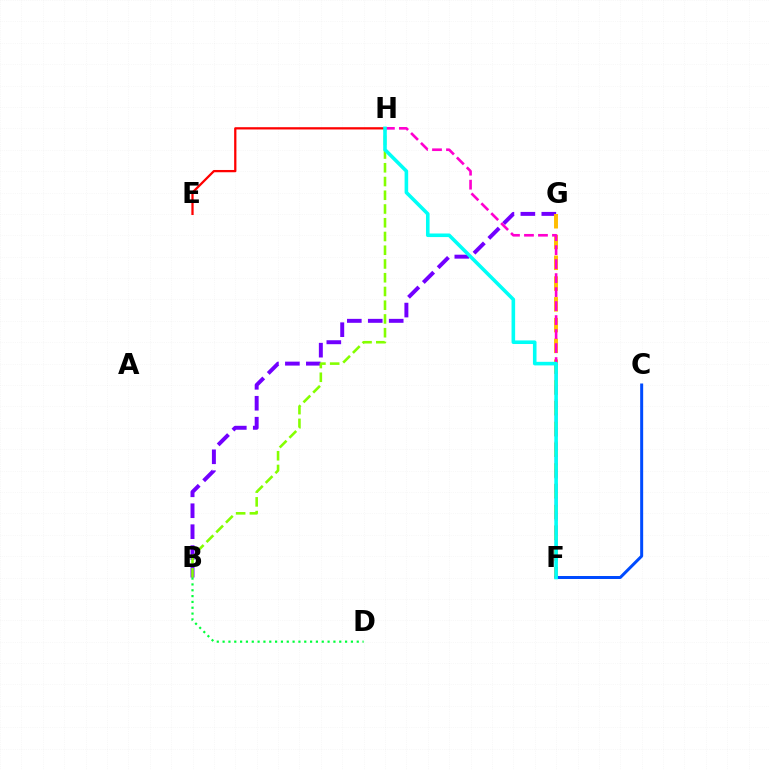{('B', 'G'): [{'color': '#7200ff', 'line_style': 'dashed', 'thickness': 2.85}], ('F', 'G'): [{'color': '#ffbd00', 'line_style': 'dashed', 'thickness': 2.82}], ('B', 'H'): [{'color': '#84ff00', 'line_style': 'dashed', 'thickness': 1.87}], ('B', 'D'): [{'color': '#00ff39', 'line_style': 'dotted', 'thickness': 1.58}], ('E', 'H'): [{'color': '#ff0000', 'line_style': 'solid', 'thickness': 1.63}], ('F', 'H'): [{'color': '#ff00cf', 'line_style': 'dashed', 'thickness': 1.9}, {'color': '#00fff6', 'line_style': 'solid', 'thickness': 2.58}], ('C', 'F'): [{'color': '#004bff', 'line_style': 'solid', 'thickness': 2.15}]}